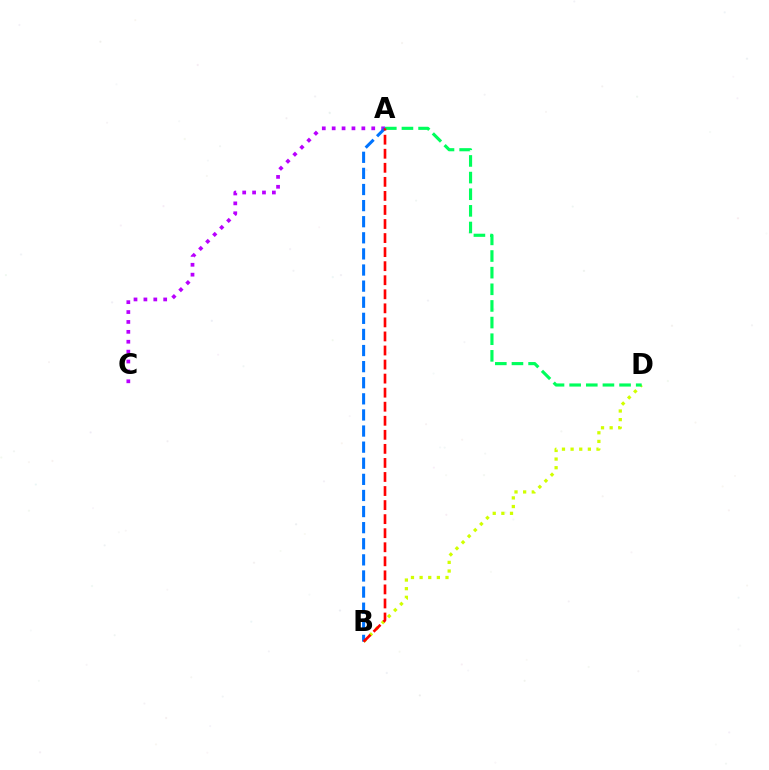{('A', 'C'): [{'color': '#b900ff', 'line_style': 'dotted', 'thickness': 2.69}], ('B', 'D'): [{'color': '#d1ff00', 'line_style': 'dotted', 'thickness': 2.35}], ('A', 'B'): [{'color': '#0074ff', 'line_style': 'dashed', 'thickness': 2.19}, {'color': '#ff0000', 'line_style': 'dashed', 'thickness': 1.91}], ('A', 'D'): [{'color': '#00ff5c', 'line_style': 'dashed', 'thickness': 2.26}]}